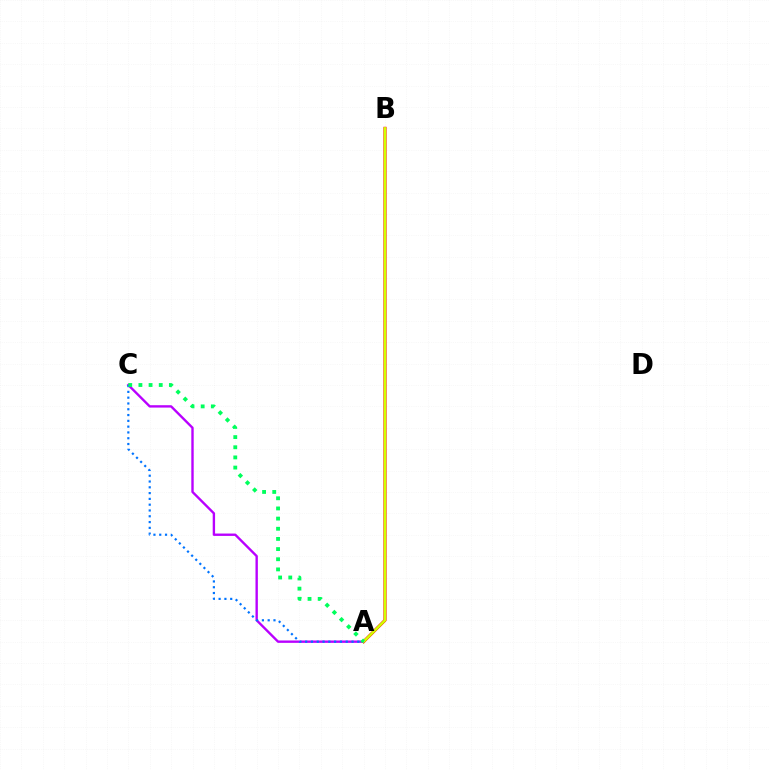{('A', 'C'): [{'color': '#b900ff', 'line_style': 'solid', 'thickness': 1.71}, {'color': '#0074ff', 'line_style': 'dotted', 'thickness': 1.57}, {'color': '#00ff5c', 'line_style': 'dotted', 'thickness': 2.76}], ('A', 'B'): [{'color': '#ff0000', 'line_style': 'solid', 'thickness': 2.22}, {'color': '#d1ff00', 'line_style': 'solid', 'thickness': 1.81}]}